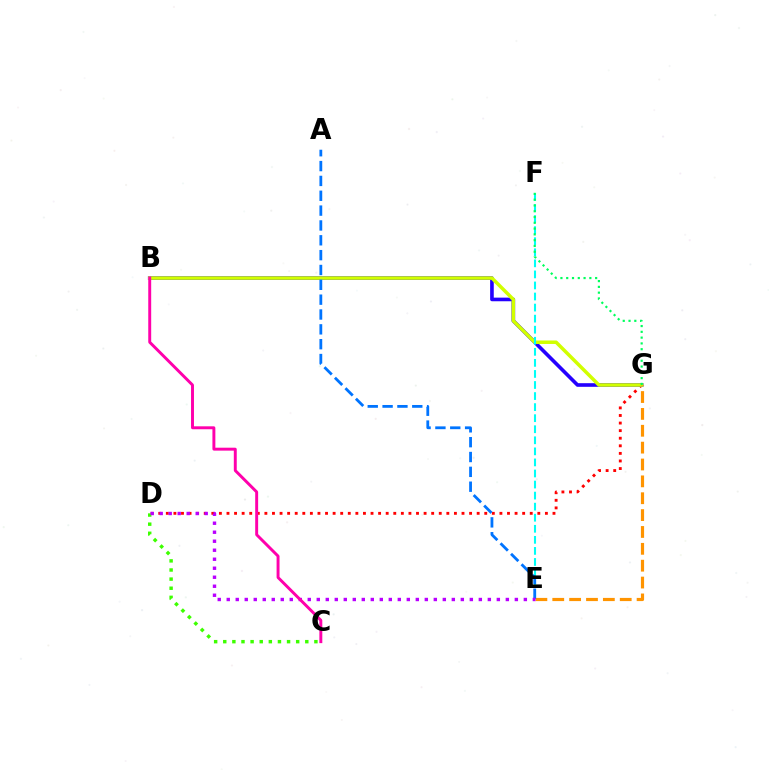{('D', 'G'): [{'color': '#ff0000', 'line_style': 'dotted', 'thickness': 2.06}], ('B', 'G'): [{'color': '#2500ff', 'line_style': 'solid', 'thickness': 2.61}, {'color': '#d1ff00', 'line_style': 'solid', 'thickness': 2.52}], ('C', 'D'): [{'color': '#3dff00', 'line_style': 'dotted', 'thickness': 2.48}], ('E', 'F'): [{'color': '#00fff6', 'line_style': 'dashed', 'thickness': 1.5}], ('E', 'G'): [{'color': '#ff9400', 'line_style': 'dashed', 'thickness': 2.29}], ('A', 'E'): [{'color': '#0074ff', 'line_style': 'dashed', 'thickness': 2.02}], ('D', 'E'): [{'color': '#b900ff', 'line_style': 'dotted', 'thickness': 2.45}], ('B', 'C'): [{'color': '#ff00ac', 'line_style': 'solid', 'thickness': 2.11}], ('F', 'G'): [{'color': '#00ff5c', 'line_style': 'dotted', 'thickness': 1.57}]}